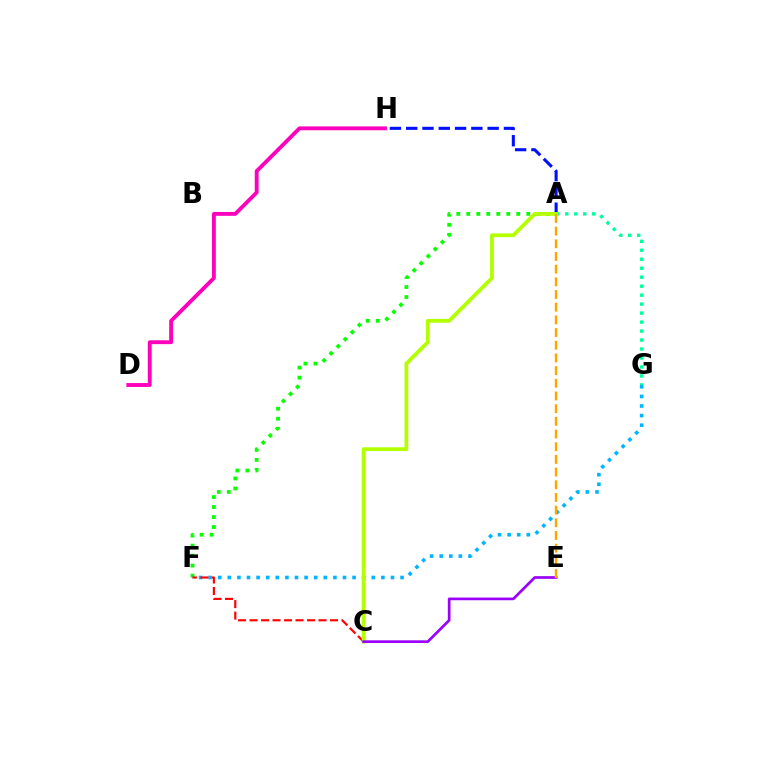{('A', 'F'): [{'color': '#08ff00', 'line_style': 'dotted', 'thickness': 2.72}], ('F', 'G'): [{'color': '#00b5ff', 'line_style': 'dotted', 'thickness': 2.61}], ('A', 'G'): [{'color': '#00ff9d', 'line_style': 'dotted', 'thickness': 2.44}], ('A', 'H'): [{'color': '#0010ff', 'line_style': 'dashed', 'thickness': 2.21}], ('D', 'H'): [{'color': '#ff00bd', 'line_style': 'solid', 'thickness': 2.78}], ('C', 'F'): [{'color': '#ff0000', 'line_style': 'dashed', 'thickness': 1.56}], ('A', 'C'): [{'color': '#b3ff00', 'line_style': 'solid', 'thickness': 2.73}], ('C', 'E'): [{'color': '#9b00ff', 'line_style': 'solid', 'thickness': 1.94}], ('A', 'E'): [{'color': '#ffa500', 'line_style': 'dashed', 'thickness': 1.72}]}